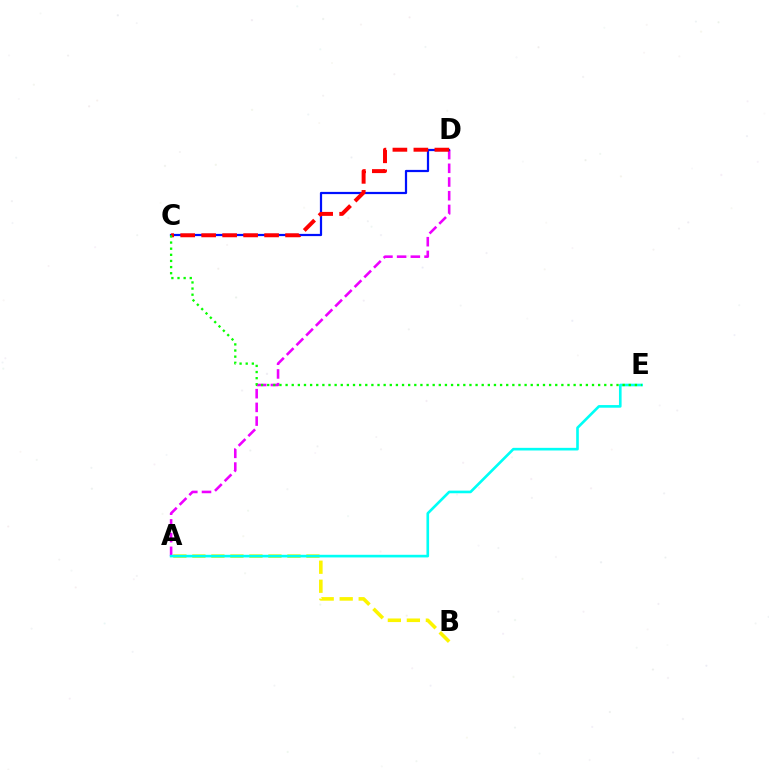{('A', 'D'): [{'color': '#ee00ff', 'line_style': 'dashed', 'thickness': 1.86}], ('A', 'B'): [{'color': '#fcf500', 'line_style': 'dashed', 'thickness': 2.58}], ('A', 'E'): [{'color': '#00fff6', 'line_style': 'solid', 'thickness': 1.9}], ('C', 'D'): [{'color': '#0010ff', 'line_style': 'solid', 'thickness': 1.6}, {'color': '#ff0000', 'line_style': 'dashed', 'thickness': 2.85}], ('C', 'E'): [{'color': '#08ff00', 'line_style': 'dotted', 'thickness': 1.67}]}